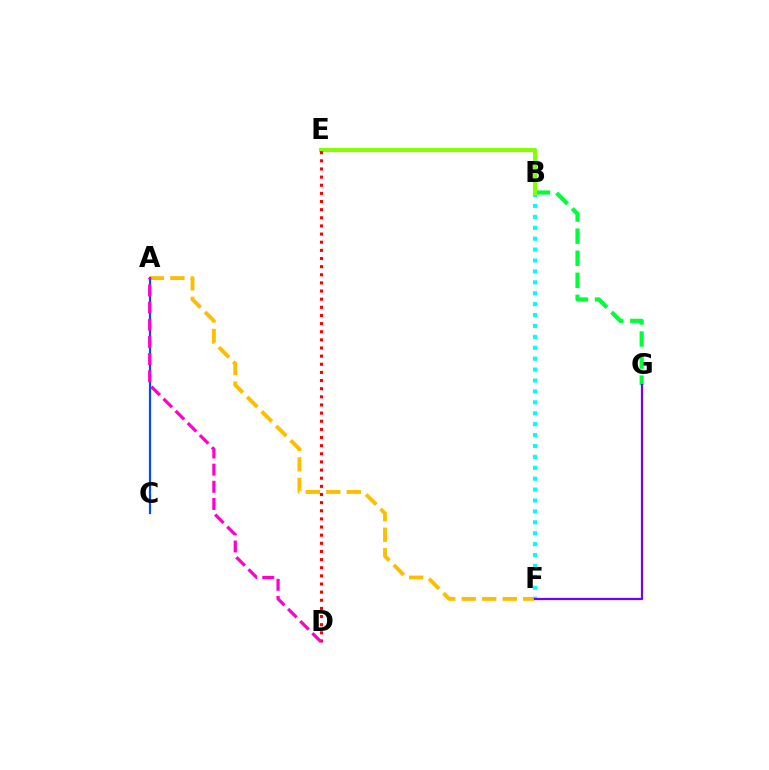{('A', 'F'): [{'color': '#ffbd00', 'line_style': 'dashed', 'thickness': 2.78}], ('B', 'G'): [{'color': '#00ff39', 'line_style': 'dashed', 'thickness': 3.0}], ('B', 'F'): [{'color': '#00fff6', 'line_style': 'dotted', 'thickness': 2.96}], ('B', 'E'): [{'color': '#84ff00', 'line_style': 'solid', 'thickness': 2.97}], ('D', 'E'): [{'color': '#ff0000', 'line_style': 'dotted', 'thickness': 2.21}], ('F', 'G'): [{'color': '#7200ff', 'line_style': 'solid', 'thickness': 1.59}], ('A', 'C'): [{'color': '#004bff', 'line_style': 'solid', 'thickness': 1.57}], ('A', 'D'): [{'color': '#ff00cf', 'line_style': 'dashed', 'thickness': 2.33}]}